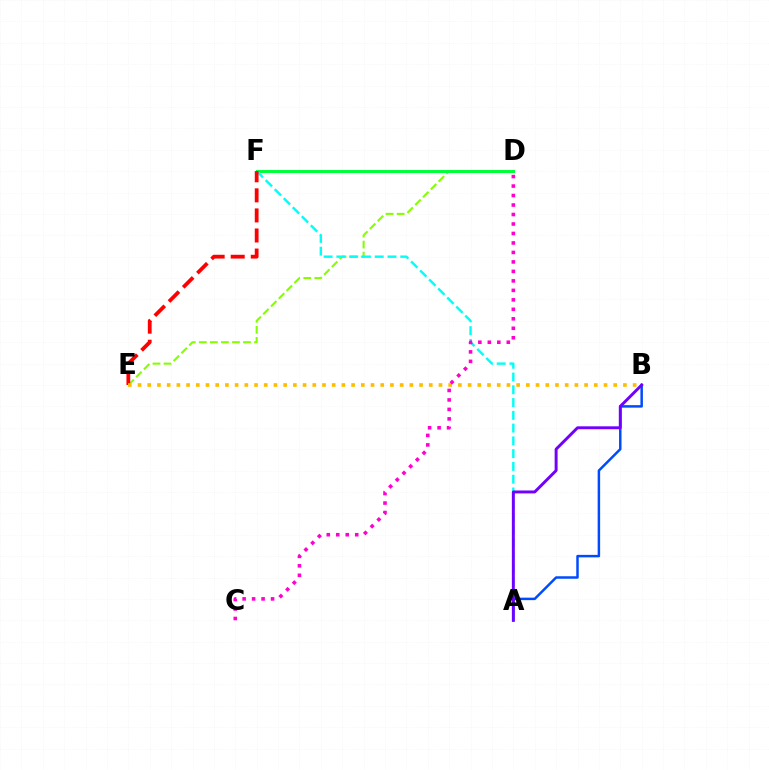{('A', 'B'): [{'color': '#004bff', 'line_style': 'solid', 'thickness': 1.79}, {'color': '#7200ff', 'line_style': 'solid', 'thickness': 2.12}], ('D', 'E'): [{'color': '#84ff00', 'line_style': 'dashed', 'thickness': 1.5}], ('D', 'F'): [{'color': '#00ff39', 'line_style': 'solid', 'thickness': 2.14}], ('A', 'F'): [{'color': '#00fff6', 'line_style': 'dashed', 'thickness': 1.74}], ('E', 'F'): [{'color': '#ff0000', 'line_style': 'dashed', 'thickness': 2.73}], ('B', 'E'): [{'color': '#ffbd00', 'line_style': 'dotted', 'thickness': 2.64}], ('C', 'D'): [{'color': '#ff00cf', 'line_style': 'dotted', 'thickness': 2.58}]}